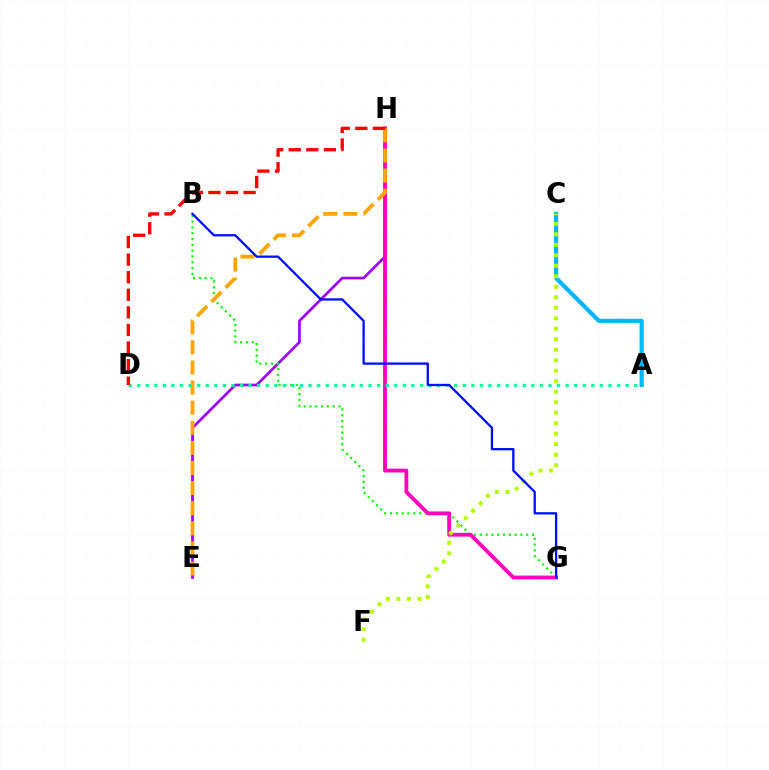{('E', 'H'): [{'color': '#9b00ff', 'line_style': 'solid', 'thickness': 1.94}, {'color': '#ffa500', 'line_style': 'dashed', 'thickness': 2.73}], ('B', 'G'): [{'color': '#08ff00', 'line_style': 'dotted', 'thickness': 1.58}, {'color': '#0010ff', 'line_style': 'solid', 'thickness': 1.66}], ('A', 'C'): [{'color': '#00b5ff', 'line_style': 'solid', 'thickness': 3.0}], ('G', 'H'): [{'color': '#ff00bd', 'line_style': 'solid', 'thickness': 2.75}], ('C', 'F'): [{'color': '#b3ff00', 'line_style': 'dotted', 'thickness': 2.85}], ('A', 'D'): [{'color': '#00ff9d', 'line_style': 'dotted', 'thickness': 2.33}], ('D', 'H'): [{'color': '#ff0000', 'line_style': 'dashed', 'thickness': 2.39}]}